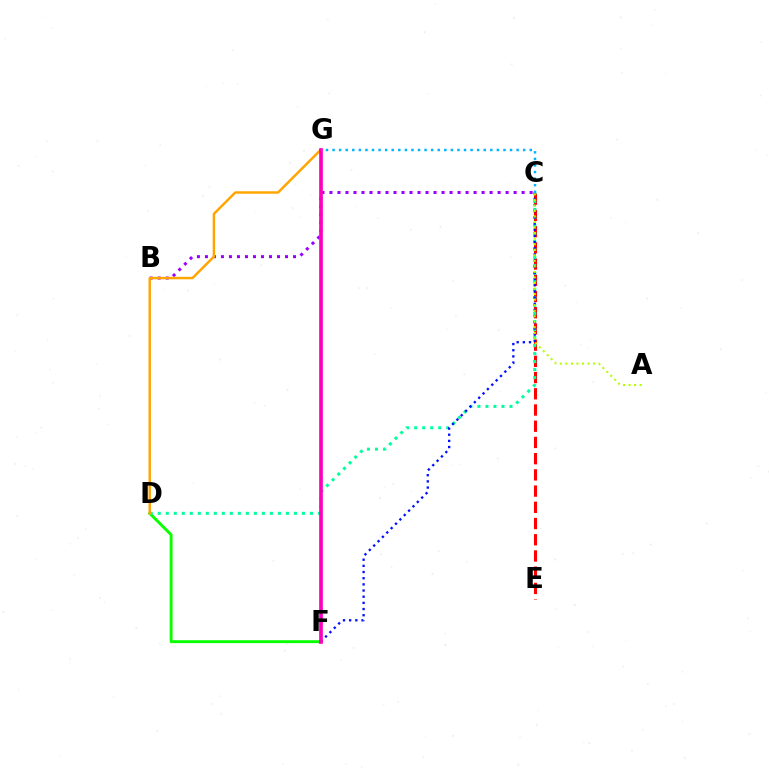{('D', 'F'): [{'color': '#08ff00', 'line_style': 'solid', 'thickness': 2.09}], ('C', 'E'): [{'color': '#ff0000', 'line_style': 'dashed', 'thickness': 2.2}], ('C', 'D'): [{'color': '#00ff9d', 'line_style': 'dotted', 'thickness': 2.18}], ('B', 'C'): [{'color': '#9b00ff', 'line_style': 'dotted', 'thickness': 2.18}], ('D', 'G'): [{'color': '#ffa500', 'line_style': 'solid', 'thickness': 1.77}], ('C', 'F'): [{'color': '#0010ff', 'line_style': 'dotted', 'thickness': 1.68}], ('F', 'G'): [{'color': '#ff00bd', 'line_style': 'solid', 'thickness': 2.64}], ('A', 'C'): [{'color': '#b3ff00', 'line_style': 'dotted', 'thickness': 1.51}], ('C', 'G'): [{'color': '#00b5ff', 'line_style': 'dotted', 'thickness': 1.79}]}